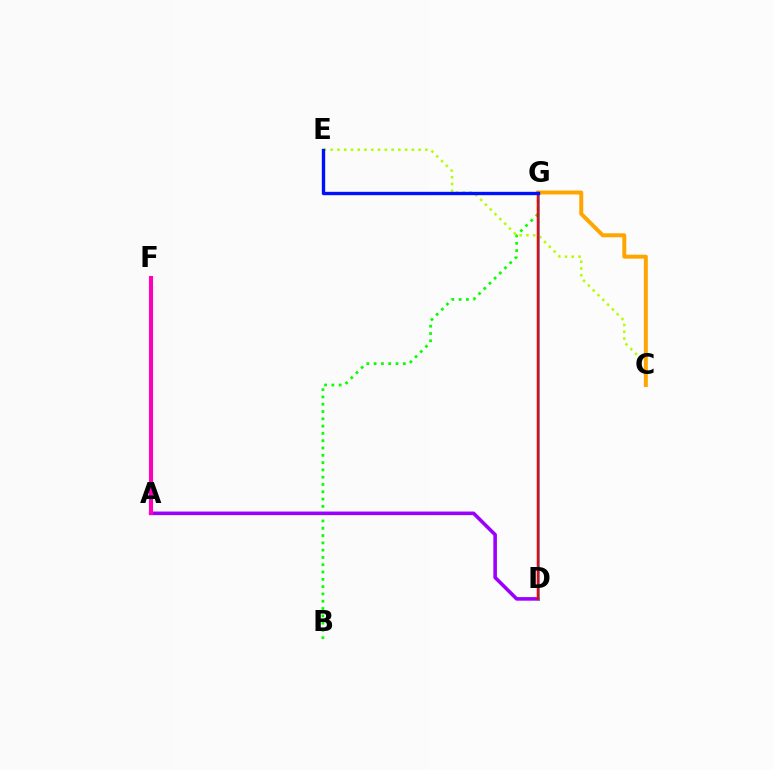{('B', 'G'): [{'color': '#08ff00', 'line_style': 'dotted', 'thickness': 1.98}], ('C', 'E'): [{'color': '#b3ff00', 'line_style': 'dotted', 'thickness': 1.84}], ('C', 'G'): [{'color': '#ffa500', 'line_style': 'solid', 'thickness': 2.85}], ('A', 'D'): [{'color': '#9b00ff', 'line_style': 'solid', 'thickness': 2.58}], ('D', 'G'): [{'color': '#00b5ff', 'line_style': 'solid', 'thickness': 1.94}, {'color': '#ff0000', 'line_style': 'solid', 'thickness': 1.79}], ('A', 'F'): [{'color': '#00ff9d', 'line_style': 'dotted', 'thickness': 2.83}, {'color': '#ff00bd', 'line_style': 'solid', 'thickness': 2.94}], ('E', 'G'): [{'color': '#0010ff', 'line_style': 'solid', 'thickness': 2.42}]}